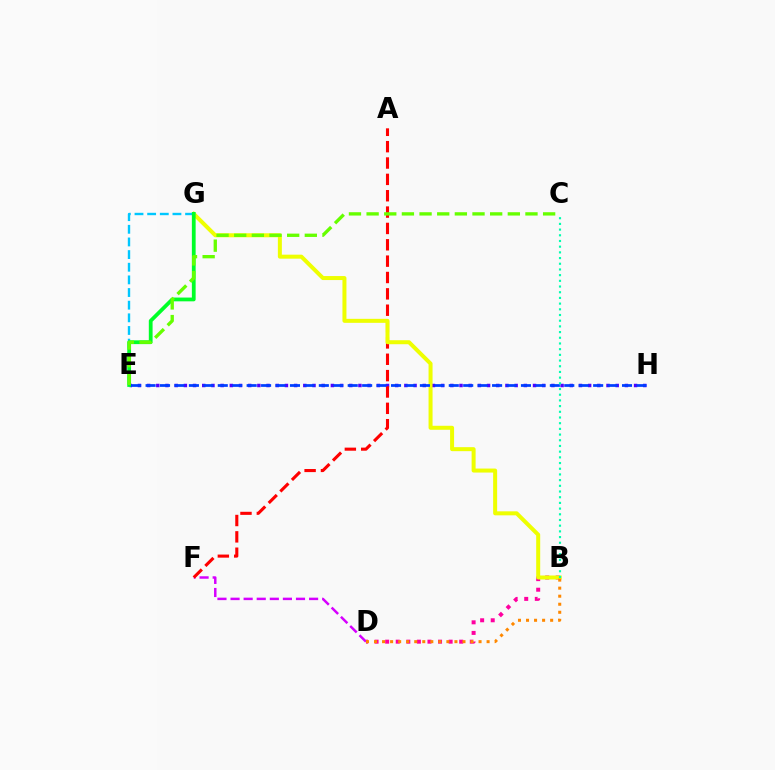{('E', 'H'): [{'color': '#4f00ff', 'line_style': 'dotted', 'thickness': 2.5}, {'color': '#003fff', 'line_style': 'dashed', 'thickness': 1.96}], ('D', 'F'): [{'color': '#d600ff', 'line_style': 'dashed', 'thickness': 1.78}], ('B', 'D'): [{'color': '#ff00a0', 'line_style': 'dotted', 'thickness': 2.87}, {'color': '#ff8800', 'line_style': 'dotted', 'thickness': 2.18}], ('A', 'F'): [{'color': '#ff0000', 'line_style': 'dashed', 'thickness': 2.22}], ('B', 'G'): [{'color': '#eeff00', 'line_style': 'solid', 'thickness': 2.88}], ('E', 'G'): [{'color': '#00c7ff', 'line_style': 'dashed', 'thickness': 1.72}, {'color': '#00ff27', 'line_style': 'solid', 'thickness': 2.72}], ('B', 'C'): [{'color': '#00ffaf', 'line_style': 'dotted', 'thickness': 1.55}], ('C', 'E'): [{'color': '#66ff00', 'line_style': 'dashed', 'thickness': 2.4}]}